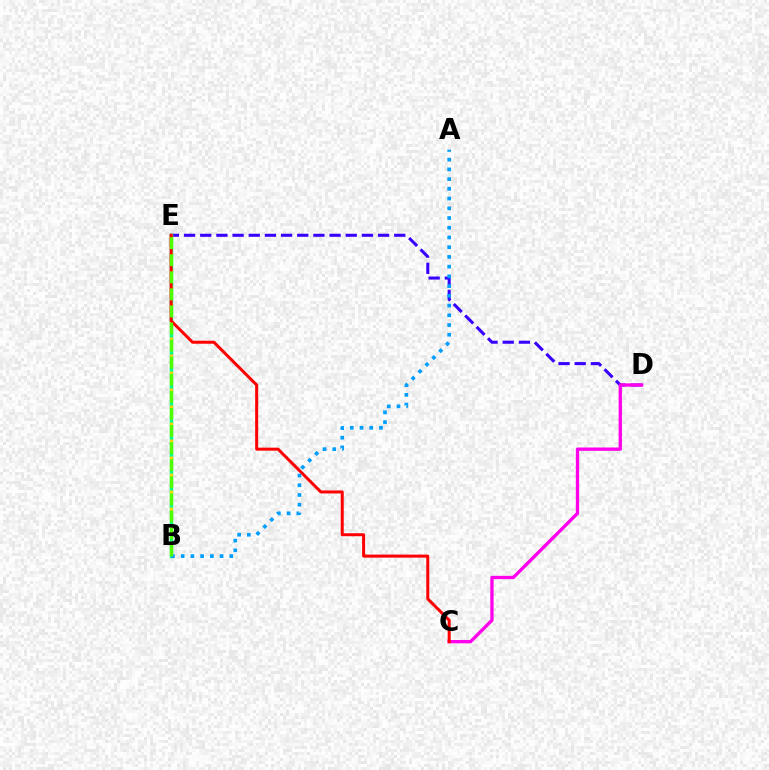{('D', 'E'): [{'color': '#3700ff', 'line_style': 'dashed', 'thickness': 2.2}], ('C', 'D'): [{'color': '#ff00ed', 'line_style': 'solid', 'thickness': 2.39}], ('B', 'E'): [{'color': '#00ff86', 'line_style': 'solid', 'thickness': 2.48}, {'color': '#ffd500', 'line_style': 'dashed', 'thickness': 2.31}, {'color': '#4fff00', 'line_style': 'dashed', 'thickness': 2.32}], ('C', 'E'): [{'color': '#ff0000', 'line_style': 'solid', 'thickness': 2.17}], ('A', 'B'): [{'color': '#009eff', 'line_style': 'dotted', 'thickness': 2.64}]}